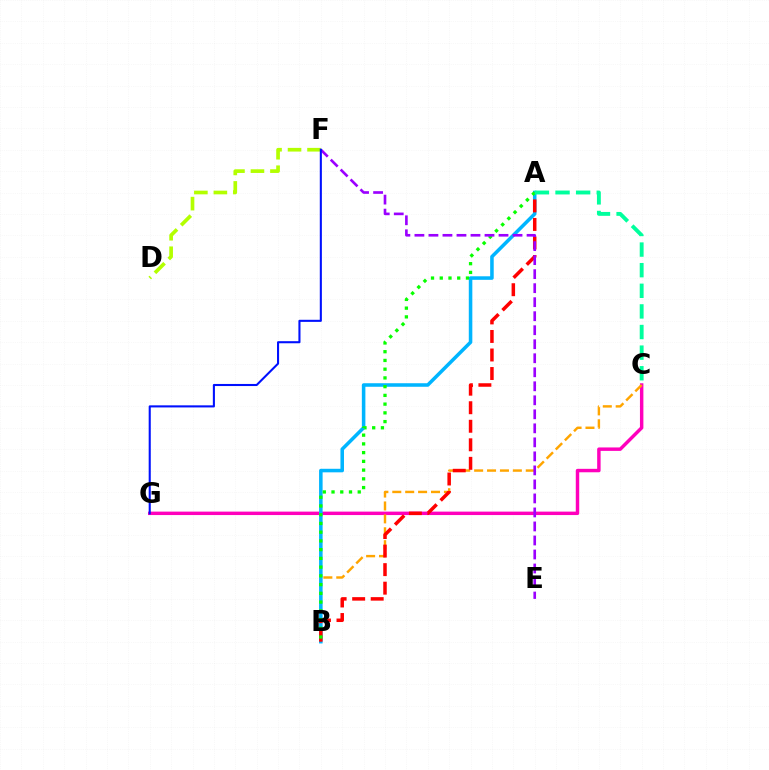{('C', 'G'): [{'color': '#ff00bd', 'line_style': 'solid', 'thickness': 2.48}], ('B', 'C'): [{'color': '#ffa500', 'line_style': 'dashed', 'thickness': 1.75}], ('A', 'B'): [{'color': '#00b5ff', 'line_style': 'solid', 'thickness': 2.55}, {'color': '#ff0000', 'line_style': 'dashed', 'thickness': 2.52}, {'color': '#08ff00', 'line_style': 'dotted', 'thickness': 2.37}], ('D', 'F'): [{'color': '#b3ff00', 'line_style': 'dashed', 'thickness': 2.65}], ('E', 'F'): [{'color': '#9b00ff', 'line_style': 'dashed', 'thickness': 1.9}], ('F', 'G'): [{'color': '#0010ff', 'line_style': 'solid', 'thickness': 1.5}], ('A', 'C'): [{'color': '#00ff9d', 'line_style': 'dashed', 'thickness': 2.8}]}